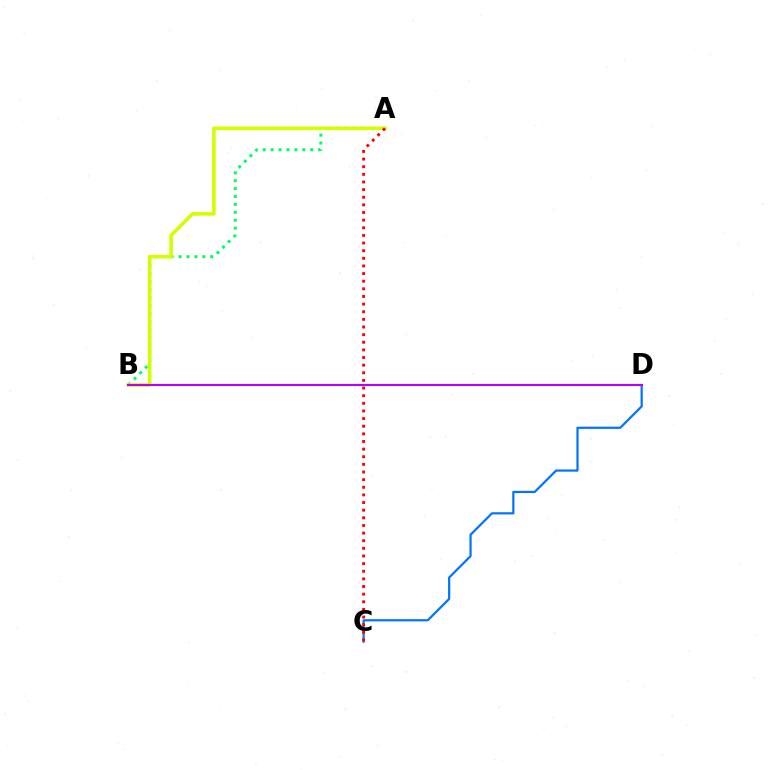{('C', 'D'): [{'color': '#0074ff', 'line_style': 'solid', 'thickness': 1.59}], ('A', 'B'): [{'color': '#00ff5c', 'line_style': 'dotted', 'thickness': 2.15}, {'color': '#d1ff00', 'line_style': 'solid', 'thickness': 2.58}], ('A', 'C'): [{'color': '#ff0000', 'line_style': 'dotted', 'thickness': 2.07}], ('B', 'D'): [{'color': '#b900ff', 'line_style': 'solid', 'thickness': 1.52}]}